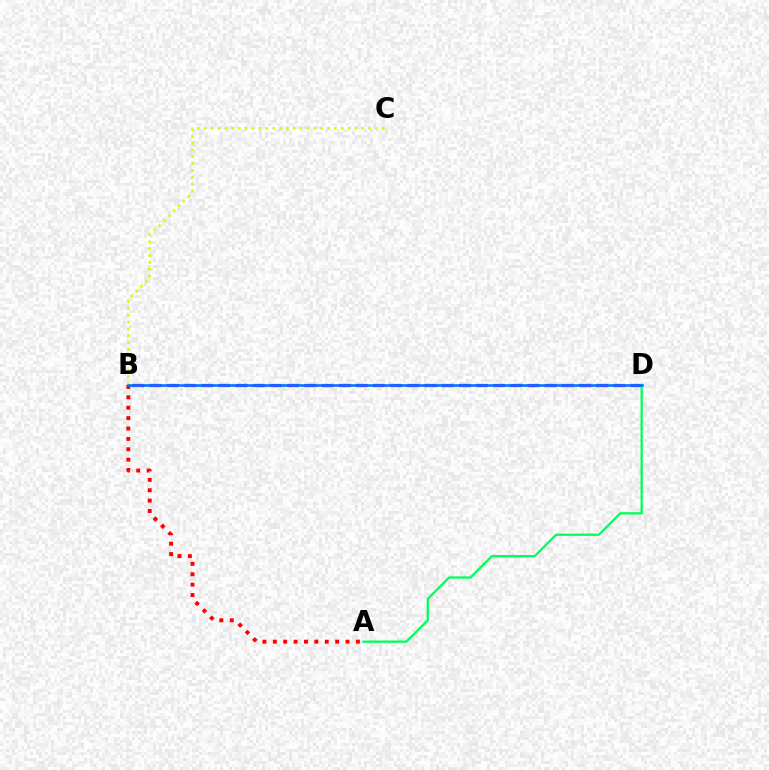{('B', 'C'): [{'color': '#d1ff00', 'line_style': 'dotted', 'thickness': 1.86}], ('B', 'D'): [{'color': '#b900ff', 'line_style': 'dashed', 'thickness': 2.33}, {'color': '#0074ff', 'line_style': 'solid', 'thickness': 1.86}], ('A', 'D'): [{'color': '#00ff5c', 'line_style': 'solid', 'thickness': 1.64}], ('A', 'B'): [{'color': '#ff0000', 'line_style': 'dotted', 'thickness': 2.82}]}